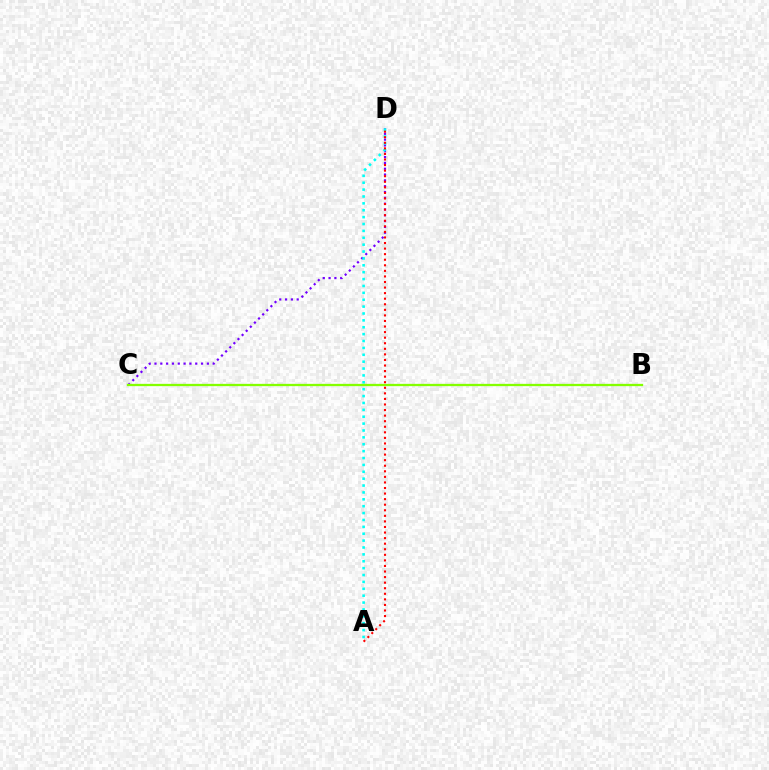{('C', 'D'): [{'color': '#7200ff', 'line_style': 'dotted', 'thickness': 1.58}], ('A', 'D'): [{'color': '#00fff6', 'line_style': 'dotted', 'thickness': 1.87}, {'color': '#ff0000', 'line_style': 'dotted', 'thickness': 1.51}], ('B', 'C'): [{'color': '#84ff00', 'line_style': 'solid', 'thickness': 1.65}]}